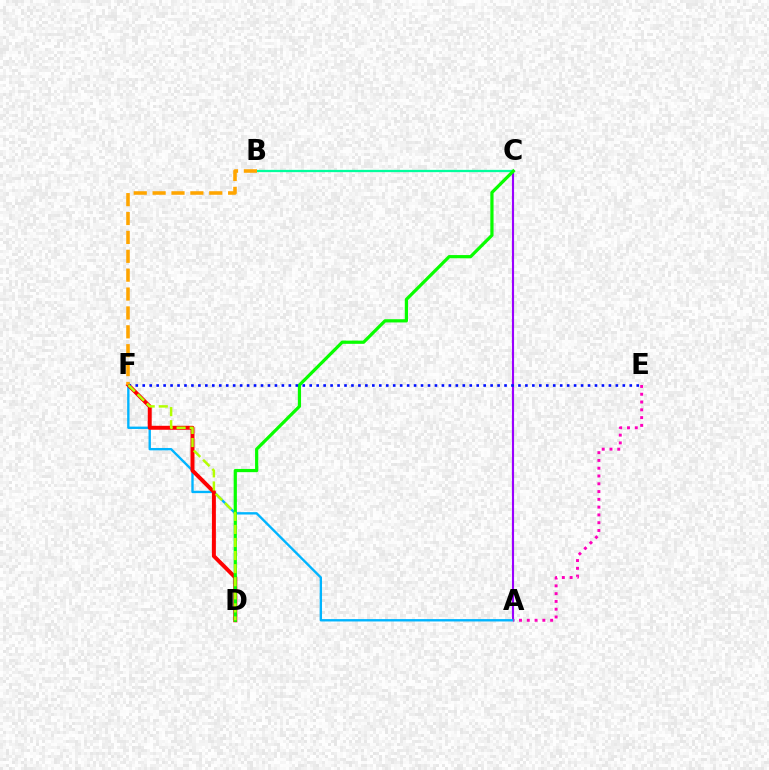{('A', 'C'): [{'color': '#9b00ff', 'line_style': 'solid', 'thickness': 1.54}], ('A', 'F'): [{'color': '#00b5ff', 'line_style': 'solid', 'thickness': 1.71}], ('D', 'F'): [{'color': '#ff0000', 'line_style': 'solid', 'thickness': 2.86}, {'color': '#b3ff00', 'line_style': 'dashed', 'thickness': 1.78}], ('A', 'E'): [{'color': '#ff00bd', 'line_style': 'dotted', 'thickness': 2.11}], ('B', 'C'): [{'color': '#00ff9d', 'line_style': 'solid', 'thickness': 1.63}], ('B', 'F'): [{'color': '#ffa500', 'line_style': 'dashed', 'thickness': 2.57}], ('C', 'D'): [{'color': '#08ff00', 'line_style': 'solid', 'thickness': 2.32}], ('E', 'F'): [{'color': '#0010ff', 'line_style': 'dotted', 'thickness': 1.89}]}